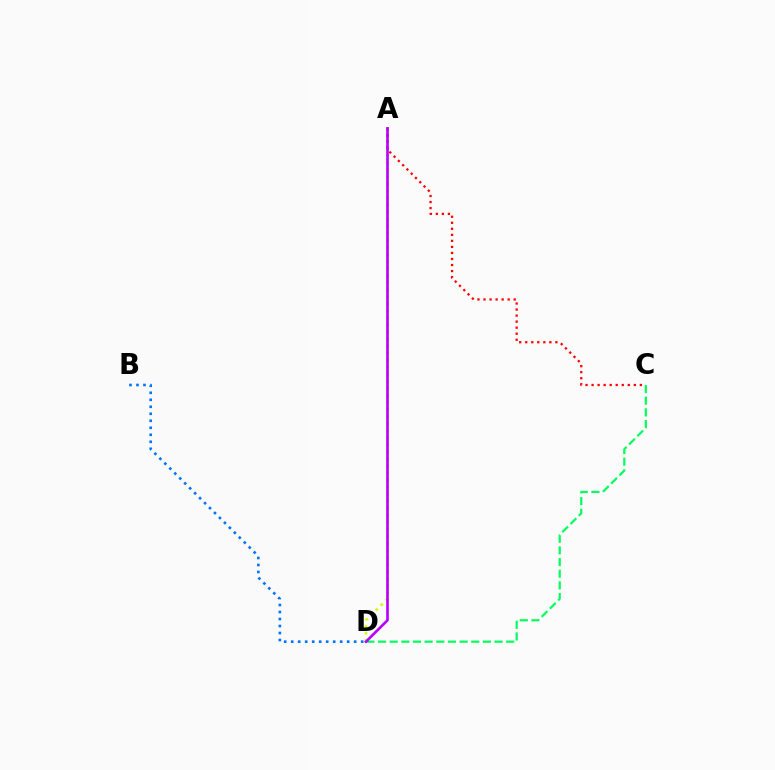{('A', 'D'): [{'color': '#d1ff00', 'line_style': 'dotted', 'thickness': 1.92}, {'color': '#b900ff', 'line_style': 'solid', 'thickness': 1.91}], ('A', 'C'): [{'color': '#ff0000', 'line_style': 'dotted', 'thickness': 1.64}], ('B', 'D'): [{'color': '#0074ff', 'line_style': 'dotted', 'thickness': 1.9}], ('C', 'D'): [{'color': '#00ff5c', 'line_style': 'dashed', 'thickness': 1.58}]}